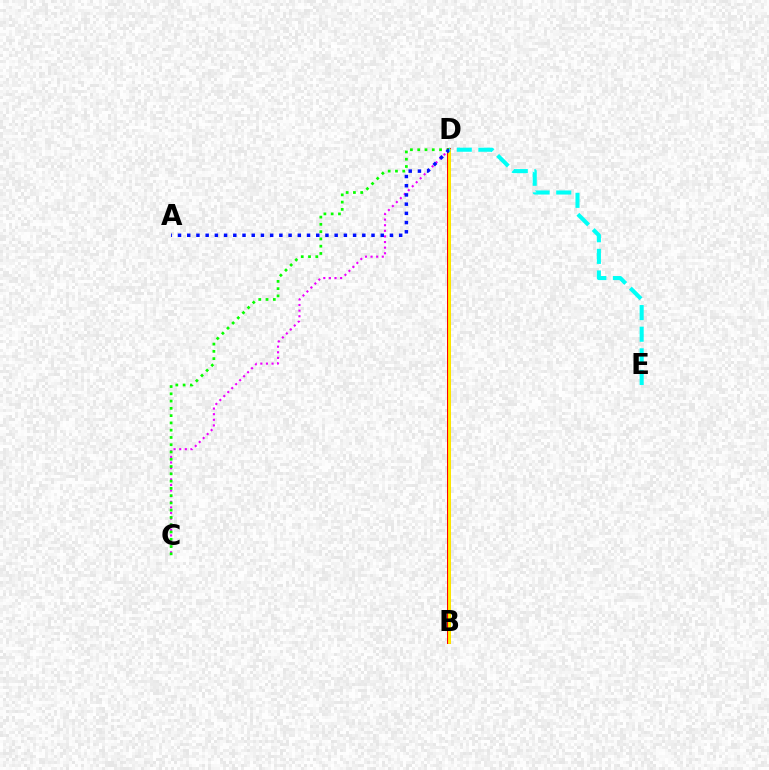{('B', 'D'): [{'color': '#ff0000', 'line_style': 'solid', 'thickness': 2.85}, {'color': '#fcf500', 'line_style': 'solid', 'thickness': 2.06}], ('C', 'D'): [{'color': '#ee00ff', 'line_style': 'dotted', 'thickness': 1.52}, {'color': '#08ff00', 'line_style': 'dotted', 'thickness': 1.98}], ('A', 'D'): [{'color': '#0010ff', 'line_style': 'dotted', 'thickness': 2.5}], ('D', 'E'): [{'color': '#00fff6', 'line_style': 'dashed', 'thickness': 2.94}]}